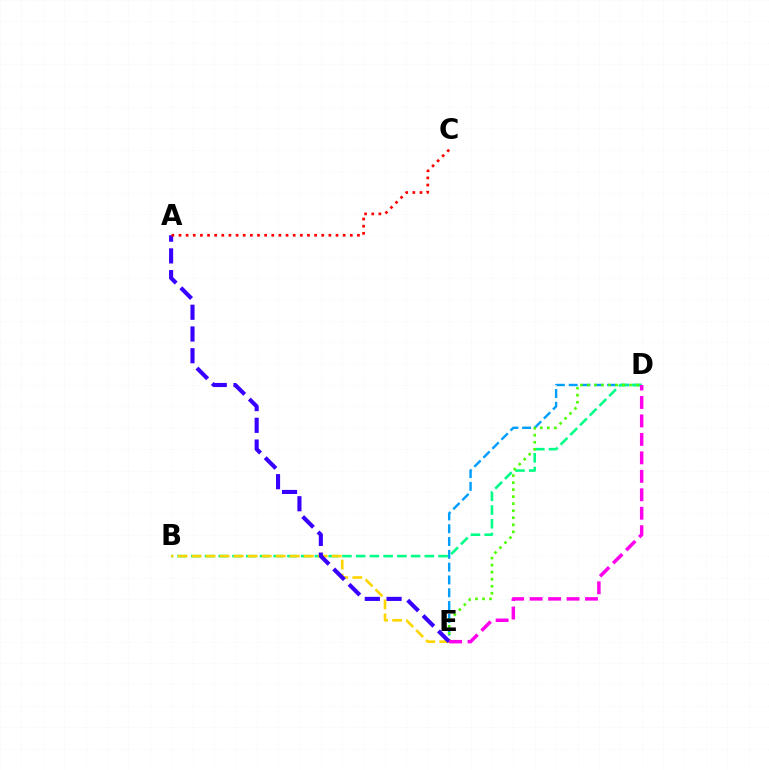{('D', 'E'): [{'color': '#009eff', 'line_style': 'dashed', 'thickness': 1.74}, {'color': '#4fff00', 'line_style': 'dotted', 'thickness': 1.91}, {'color': '#ff00ed', 'line_style': 'dashed', 'thickness': 2.51}], ('B', 'D'): [{'color': '#00ff86', 'line_style': 'dashed', 'thickness': 1.87}], ('B', 'E'): [{'color': '#ffd500', 'line_style': 'dashed', 'thickness': 1.9}], ('A', 'E'): [{'color': '#3700ff', 'line_style': 'dashed', 'thickness': 2.95}], ('A', 'C'): [{'color': '#ff0000', 'line_style': 'dotted', 'thickness': 1.94}]}